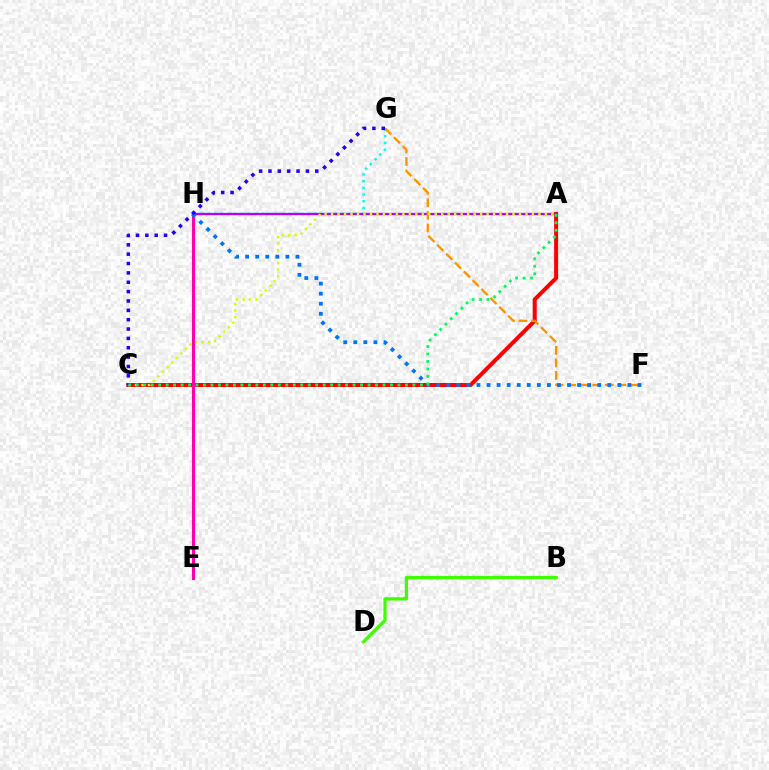{('A', 'C'): [{'color': '#ff0000', 'line_style': 'solid', 'thickness': 2.88}, {'color': '#d1ff00', 'line_style': 'dotted', 'thickness': 1.76}, {'color': '#00ff5c', 'line_style': 'dotted', 'thickness': 2.03}], ('E', 'H'): [{'color': '#ff00ac', 'line_style': 'solid', 'thickness': 2.24}], ('G', 'H'): [{'color': '#00fff6', 'line_style': 'dotted', 'thickness': 1.82}], ('A', 'H'): [{'color': '#b900ff', 'line_style': 'solid', 'thickness': 1.66}], ('F', 'G'): [{'color': '#ff9400', 'line_style': 'dashed', 'thickness': 1.7}], ('B', 'D'): [{'color': '#3dff00', 'line_style': 'solid', 'thickness': 2.33}], ('F', 'H'): [{'color': '#0074ff', 'line_style': 'dotted', 'thickness': 2.73}], ('C', 'G'): [{'color': '#2500ff', 'line_style': 'dotted', 'thickness': 2.54}]}